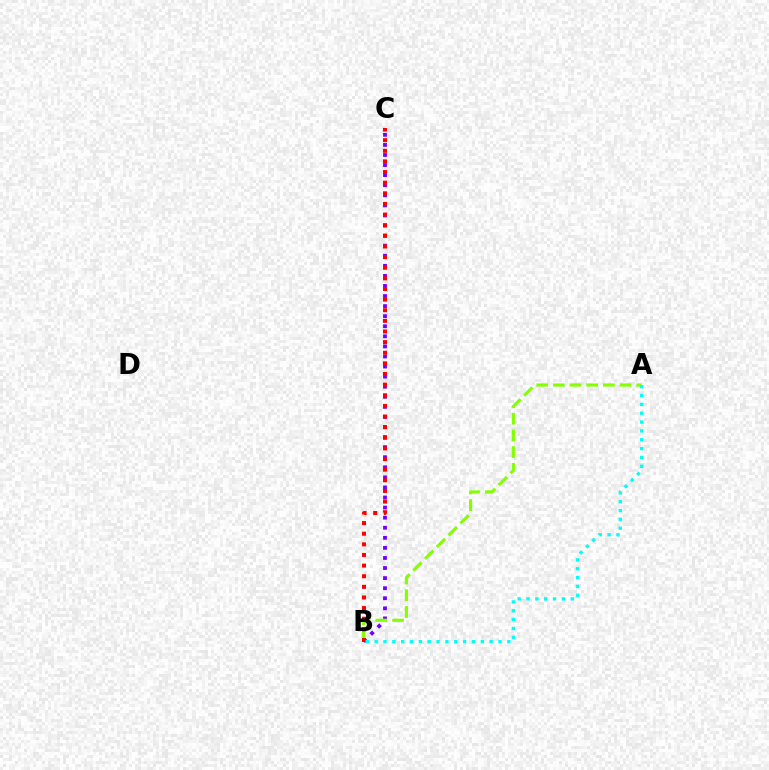{('B', 'C'): [{'color': '#7200ff', 'line_style': 'dotted', 'thickness': 2.74}, {'color': '#ff0000', 'line_style': 'dotted', 'thickness': 2.89}], ('A', 'B'): [{'color': '#84ff00', 'line_style': 'dashed', 'thickness': 2.26}, {'color': '#00fff6', 'line_style': 'dotted', 'thickness': 2.4}]}